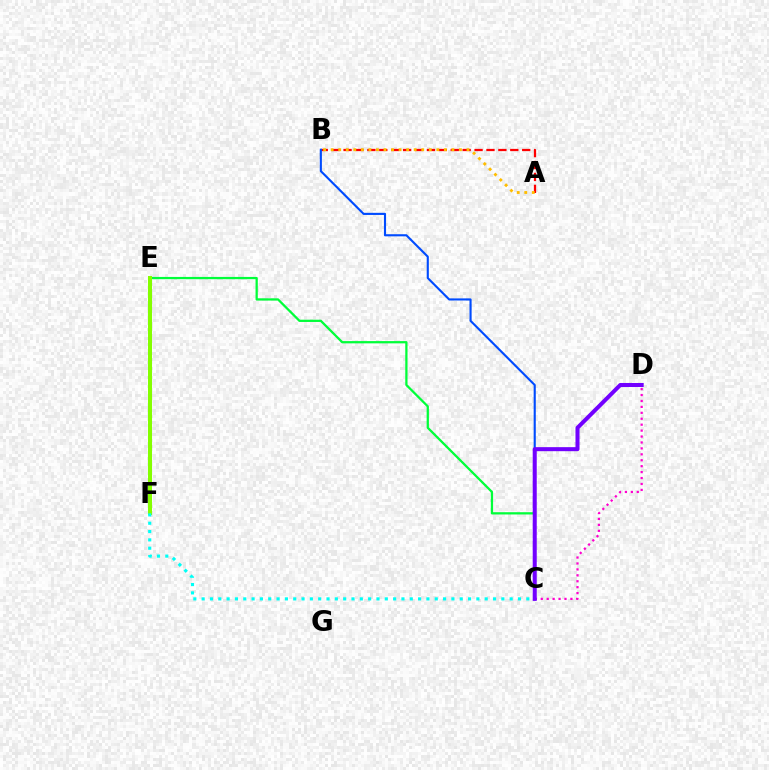{('A', 'B'): [{'color': '#ff0000', 'line_style': 'dashed', 'thickness': 1.62}, {'color': '#ffbd00', 'line_style': 'dotted', 'thickness': 2.05}], ('B', 'C'): [{'color': '#004bff', 'line_style': 'solid', 'thickness': 1.53}], ('C', 'E'): [{'color': '#00ff39', 'line_style': 'solid', 'thickness': 1.63}], ('C', 'D'): [{'color': '#ff00cf', 'line_style': 'dotted', 'thickness': 1.61}, {'color': '#7200ff', 'line_style': 'solid', 'thickness': 2.9}], ('E', 'F'): [{'color': '#84ff00', 'line_style': 'solid', 'thickness': 2.89}], ('C', 'F'): [{'color': '#00fff6', 'line_style': 'dotted', 'thickness': 2.26}]}